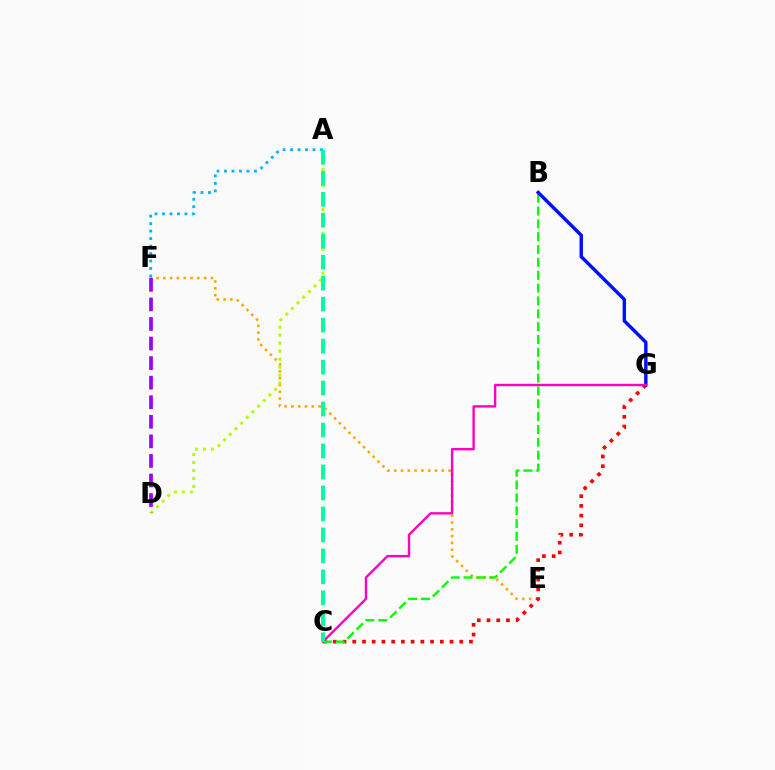{('E', 'F'): [{'color': '#ffa500', 'line_style': 'dotted', 'thickness': 1.85}], ('A', 'F'): [{'color': '#00b5ff', 'line_style': 'dotted', 'thickness': 2.03}], ('C', 'G'): [{'color': '#ff0000', 'line_style': 'dotted', 'thickness': 2.64}, {'color': '#ff00bd', 'line_style': 'solid', 'thickness': 1.71}], ('B', 'C'): [{'color': '#08ff00', 'line_style': 'dashed', 'thickness': 1.75}], ('B', 'G'): [{'color': '#0010ff', 'line_style': 'solid', 'thickness': 2.46}], ('A', 'D'): [{'color': '#b3ff00', 'line_style': 'dotted', 'thickness': 2.17}], ('D', 'F'): [{'color': '#9b00ff', 'line_style': 'dashed', 'thickness': 2.66}], ('A', 'C'): [{'color': '#00ff9d', 'line_style': 'dashed', 'thickness': 2.85}]}